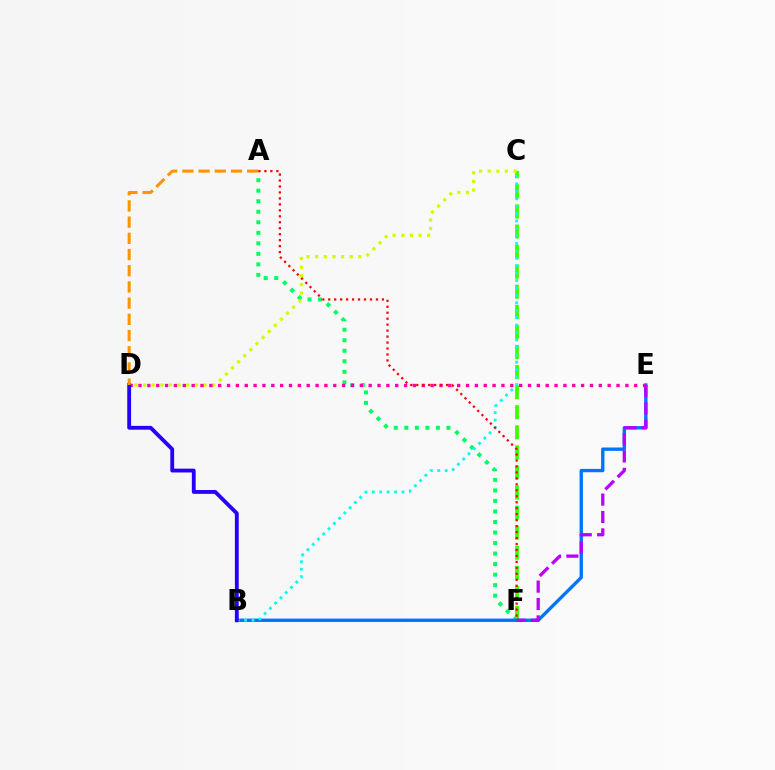{('A', 'F'): [{'color': '#00ff5c', 'line_style': 'dotted', 'thickness': 2.86}, {'color': '#ff0000', 'line_style': 'dotted', 'thickness': 1.62}], ('C', 'F'): [{'color': '#3dff00', 'line_style': 'dashed', 'thickness': 2.73}], ('C', 'D'): [{'color': '#d1ff00', 'line_style': 'dotted', 'thickness': 2.34}], ('B', 'E'): [{'color': '#0074ff', 'line_style': 'solid', 'thickness': 2.42}], ('D', 'E'): [{'color': '#ff00ac', 'line_style': 'dotted', 'thickness': 2.41}], ('B', 'C'): [{'color': '#00fff6', 'line_style': 'dotted', 'thickness': 2.02}], ('B', 'D'): [{'color': '#2500ff', 'line_style': 'solid', 'thickness': 2.76}], ('A', 'D'): [{'color': '#ff9400', 'line_style': 'dashed', 'thickness': 2.2}], ('E', 'F'): [{'color': '#b900ff', 'line_style': 'dashed', 'thickness': 2.36}]}